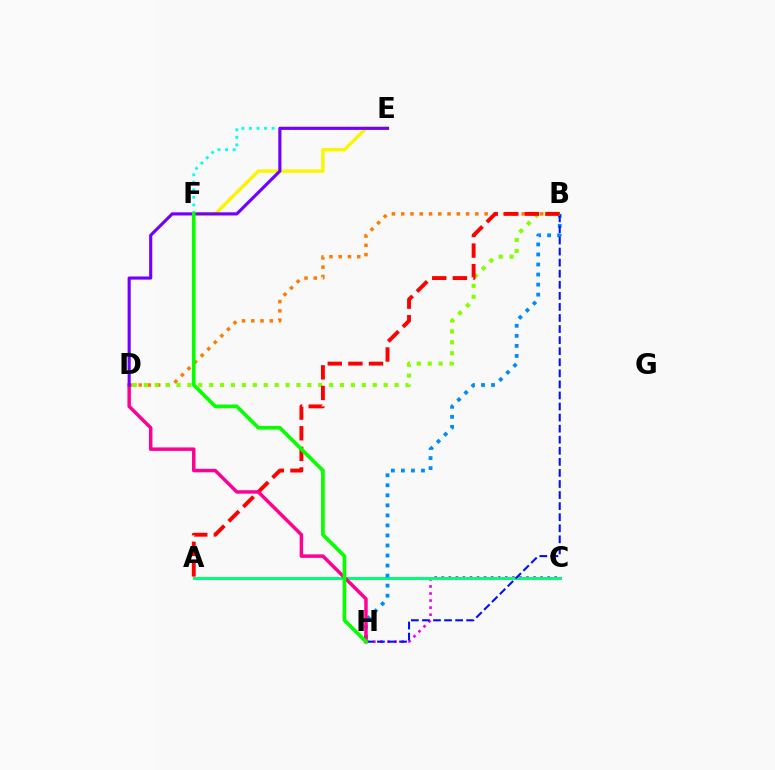{('C', 'H'): [{'color': '#ee00ff', 'line_style': 'dotted', 'thickness': 1.92}], ('E', 'F'): [{'color': '#00fff6', 'line_style': 'dotted', 'thickness': 2.05}, {'color': '#fcf500', 'line_style': 'solid', 'thickness': 2.44}], ('A', 'C'): [{'color': '#00ff74', 'line_style': 'solid', 'thickness': 2.15}], ('B', 'H'): [{'color': '#008cff', 'line_style': 'dotted', 'thickness': 2.73}, {'color': '#0010ff', 'line_style': 'dashed', 'thickness': 1.5}], ('B', 'D'): [{'color': '#ff7c00', 'line_style': 'dotted', 'thickness': 2.52}, {'color': '#84ff00', 'line_style': 'dotted', 'thickness': 2.96}], ('A', 'B'): [{'color': '#ff0000', 'line_style': 'dashed', 'thickness': 2.8}], ('D', 'H'): [{'color': '#ff0094', 'line_style': 'solid', 'thickness': 2.5}], ('D', 'E'): [{'color': '#7200ff', 'line_style': 'solid', 'thickness': 2.25}], ('F', 'H'): [{'color': '#08ff00', 'line_style': 'solid', 'thickness': 2.66}]}